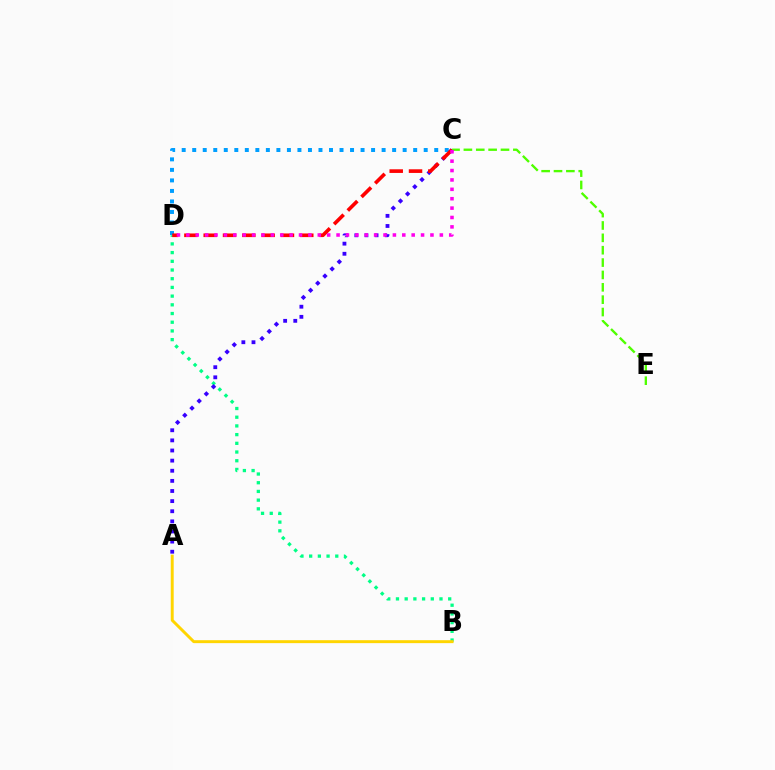{('C', 'D'): [{'color': '#009eff', 'line_style': 'dotted', 'thickness': 2.86}, {'color': '#ff0000', 'line_style': 'dashed', 'thickness': 2.62}, {'color': '#ff00ed', 'line_style': 'dotted', 'thickness': 2.55}], ('B', 'D'): [{'color': '#00ff86', 'line_style': 'dotted', 'thickness': 2.36}], ('C', 'E'): [{'color': '#4fff00', 'line_style': 'dashed', 'thickness': 1.68}], ('A', 'C'): [{'color': '#3700ff', 'line_style': 'dotted', 'thickness': 2.75}], ('A', 'B'): [{'color': '#ffd500', 'line_style': 'solid', 'thickness': 2.11}]}